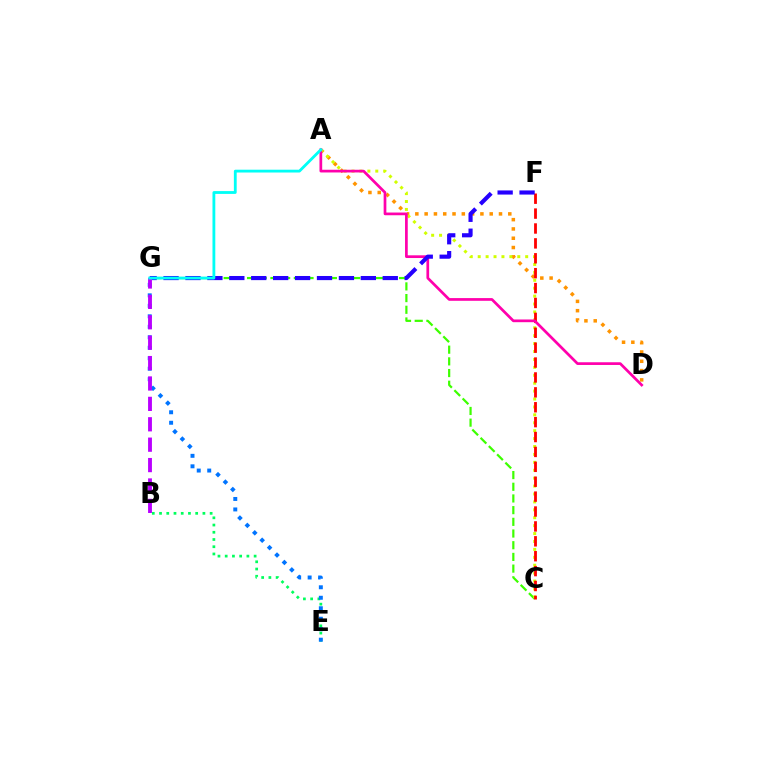{('B', 'E'): [{'color': '#00ff5c', 'line_style': 'dotted', 'thickness': 1.96}], ('A', 'D'): [{'color': '#ff9400', 'line_style': 'dotted', 'thickness': 2.53}, {'color': '#ff00ac', 'line_style': 'solid', 'thickness': 1.95}], ('C', 'G'): [{'color': '#3dff00', 'line_style': 'dashed', 'thickness': 1.59}], ('A', 'C'): [{'color': '#d1ff00', 'line_style': 'dotted', 'thickness': 2.15}], ('E', 'G'): [{'color': '#0074ff', 'line_style': 'dotted', 'thickness': 2.85}], ('C', 'F'): [{'color': '#ff0000', 'line_style': 'dashed', 'thickness': 2.02}], ('F', 'G'): [{'color': '#2500ff', 'line_style': 'dashed', 'thickness': 2.98}], ('B', 'G'): [{'color': '#b900ff', 'line_style': 'dashed', 'thickness': 2.77}], ('A', 'G'): [{'color': '#00fff6', 'line_style': 'solid', 'thickness': 2.03}]}